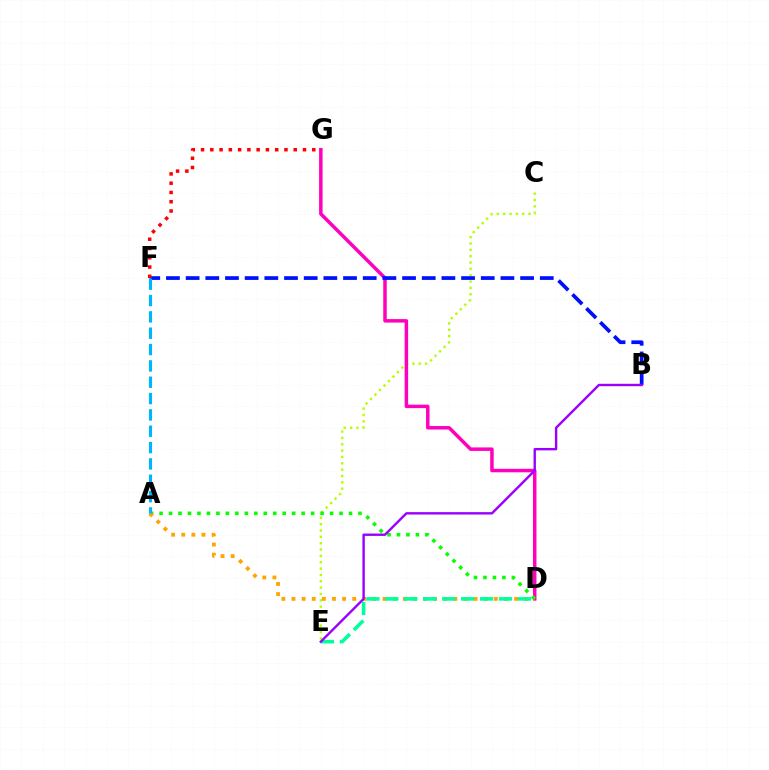{('C', 'E'): [{'color': '#b3ff00', 'line_style': 'dotted', 'thickness': 1.72}], ('D', 'G'): [{'color': '#ff00bd', 'line_style': 'solid', 'thickness': 2.51}], ('A', 'D'): [{'color': '#08ff00', 'line_style': 'dotted', 'thickness': 2.57}, {'color': '#ffa500', 'line_style': 'dotted', 'thickness': 2.75}], ('B', 'F'): [{'color': '#0010ff', 'line_style': 'dashed', 'thickness': 2.67}], ('A', 'F'): [{'color': '#00b5ff', 'line_style': 'dashed', 'thickness': 2.22}], ('F', 'G'): [{'color': '#ff0000', 'line_style': 'dotted', 'thickness': 2.52}], ('D', 'E'): [{'color': '#00ff9d', 'line_style': 'dashed', 'thickness': 2.57}], ('B', 'E'): [{'color': '#9b00ff', 'line_style': 'solid', 'thickness': 1.72}]}